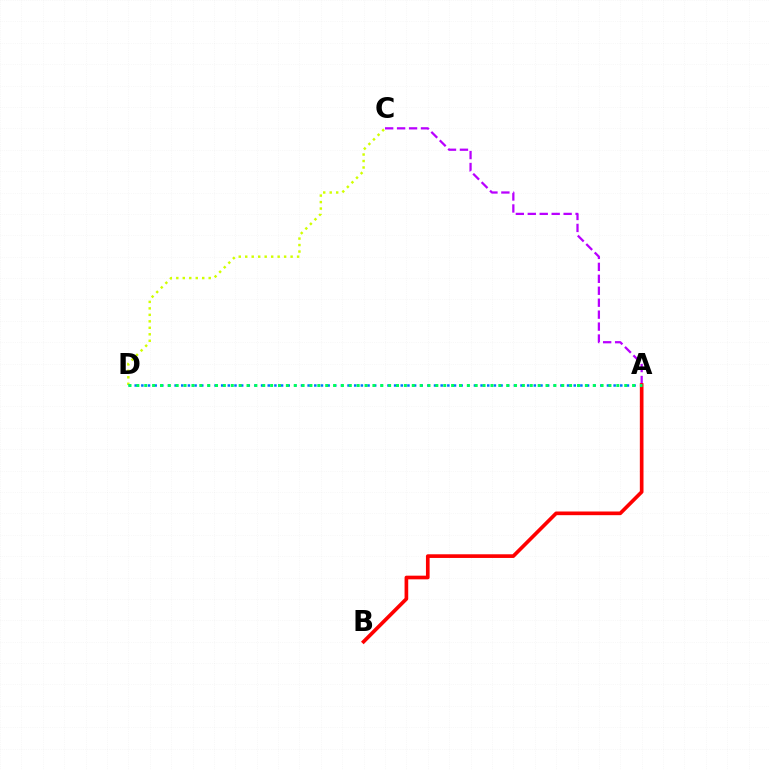{('C', 'D'): [{'color': '#d1ff00', 'line_style': 'dotted', 'thickness': 1.76}], ('A', 'C'): [{'color': '#b900ff', 'line_style': 'dashed', 'thickness': 1.62}], ('A', 'D'): [{'color': '#0074ff', 'line_style': 'dotted', 'thickness': 1.81}, {'color': '#00ff5c', 'line_style': 'dotted', 'thickness': 2.14}], ('A', 'B'): [{'color': '#ff0000', 'line_style': 'solid', 'thickness': 2.64}]}